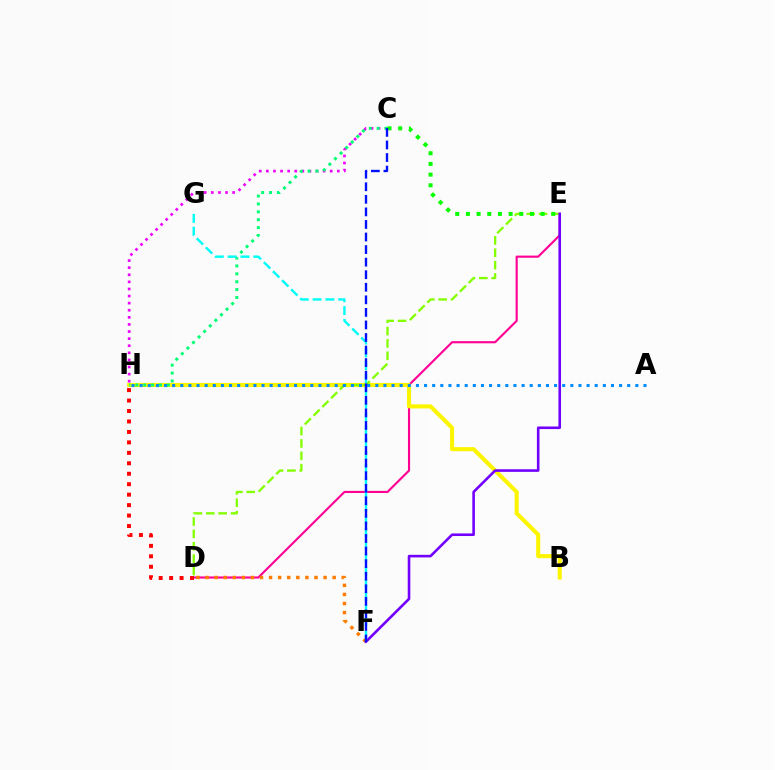{('D', 'E'): [{'color': '#ff0094', 'line_style': 'solid', 'thickness': 1.54}, {'color': '#84ff00', 'line_style': 'dashed', 'thickness': 1.68}], ('B', 'H'): [{'color': '#fcf500', 'line_style': 'solid', 'thickness': 2.95}], ('D', 'F'): [{'color': '#ff7c00', 'line_style': 'dotted', 'thickness': 2.47}], ('C', 'H'): [{'color': '#ee00ff', 'line_style': 'dotted', 'thickness': 1.93}, {'color': '#00ff74', 'line_style': 'dotted', 'thickness': 2.14}], ('D', 'H'): [{'color': '#ff0000', 'line_style': 'dotted', 'thickness': 2.84}], ('F', 'G'): [{'color': '#00fff6', 'line_style': 'dashed', 'thickness': 1.74}], ('C', 'E'): [{'color': '#08ff00', 'line_style': 'dotted', 'thickness': 2.9}], ('A', 'H'): [{'color': '#008cff', 'line_style': 'dotted', 'thickness': 2.21}], ('E', 'F'): [{'color': '#7200ff', 'line_style': 'solid', 'thickness': 1.88}], ('C', 'F'): [{'color': '#0010ff', 'line_style': 'dashed', 'thickness': 1.71}]}